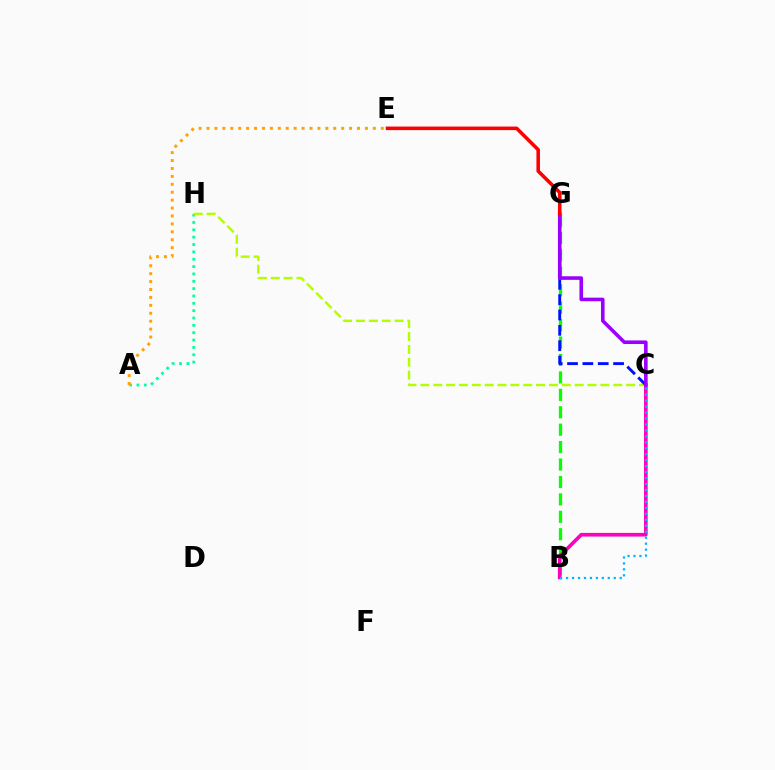{('B', 'G'): [{'color': '#08ff00', 'line_style': 'dashed', 'thickness': 2.37}], ('B', 'C'): [{'color': '#ff00bd', 'line_style': 'solid', 'thickness': 2.63}, {'color': '#00b5ff', 'line_style': 'dotted', 'thickness': 1.62}], ('A', 'H'): [{'color': '#00ff9d', 'line_style': 'dotted', 'thickness': 2.0}], ('C', 'H'): [{'color': '#b3ff00', 'line_style': 'dashed', 'thickness': 1.75}], ('A', 'E'): [{'color': '#ffa500', 'line_style': 'dotted', 'thickness': 2.15}], ('C', 'G'): [{'color': '#0010ff', 'line_style': 'dashed', 'thickness': 2.09}, {'color': '#9b00ff', 'line_style': 'solid', 'thickness': 2.58}], ('E', 'G'): [{'color': '#ff0000', 'line_style': 'solid', 'thickness': 2.56}]}